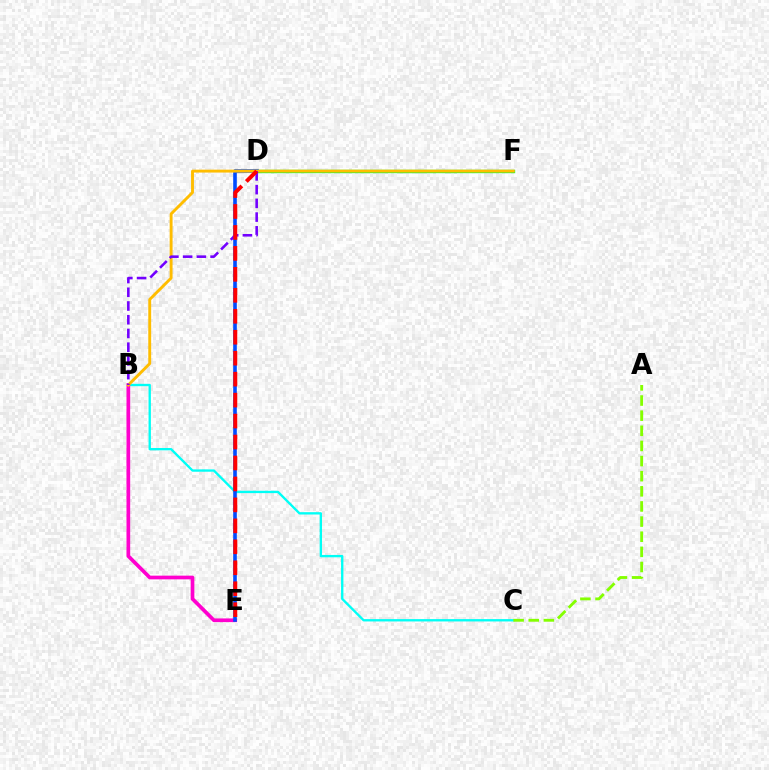{('B', 'C'): [{'color': '#00fff6', 'line_style': 'solid', 'thickness': 1.69}], ('A', 'C'): [{'color': '#84ff00', 'line_style': 'dashed', 'thickness': 2.06}], ('B', 'E'): [{'color': '#ff00cf', 'line_style': 'solid', 'thickness': 2.66}], ('D', 'F'): [{'color': '#00ff39', 'line_style': 'solid', 'thickness': 2.42}], ('D', 'E'): [{'color': '#004bff', 'line_style': 'solid', 'thickness': 2.6}, {'color': '#ff0000', 'line_style': 'dashed', 'thickness': 2.85}], ('B', 'F'): [{'color': '#ffbd00', 'line_style': 'solid', 'thickness': 2.08}], ('B', 'D'): [{'color': '#7200ff', 'line_style': 'dashed', 'thickness': 1.86}]}